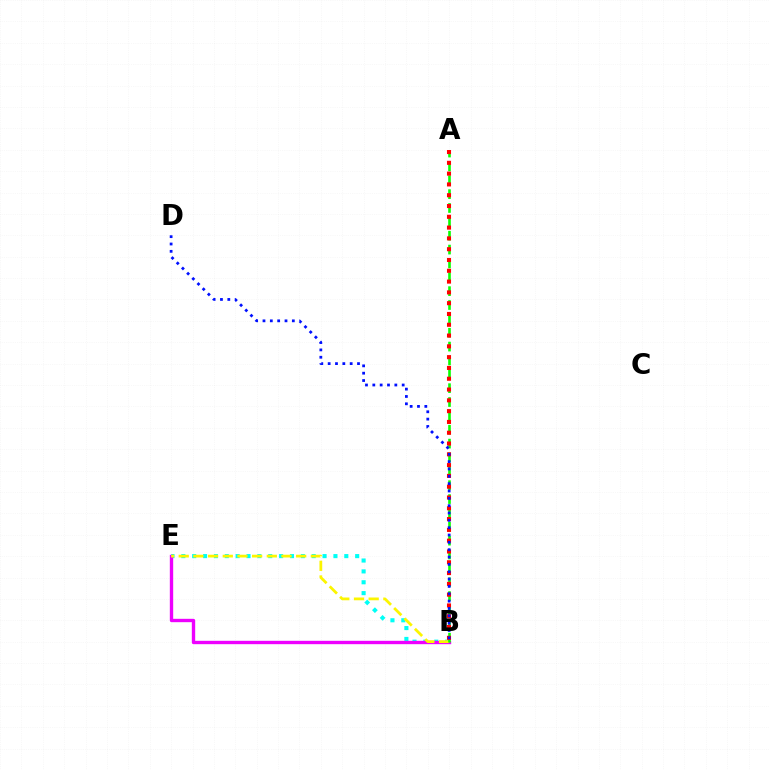{('B', 'E'): [{'color': '#00fff6', 'line_style': 'dotted', 'thickness': 2.95}, {'color': '#ee00ff', 'line_style': 'solid', 'thickness': 2.42}, {'color': '#fcf500', 'line_style': 'dashed', 'thickness': 1.99}], ('A', 'B'): [{'color': '#08ff00', 'line_style': 'dashed', 'thickness': 1.88}, {'color': '#ff0000', 'line_style': 'dotted', 'thickness': 2.93}], ('B', 'D'): [{'color': '#0010ff', 'line_style': 'dotted', 'thickness': 1.99}]}